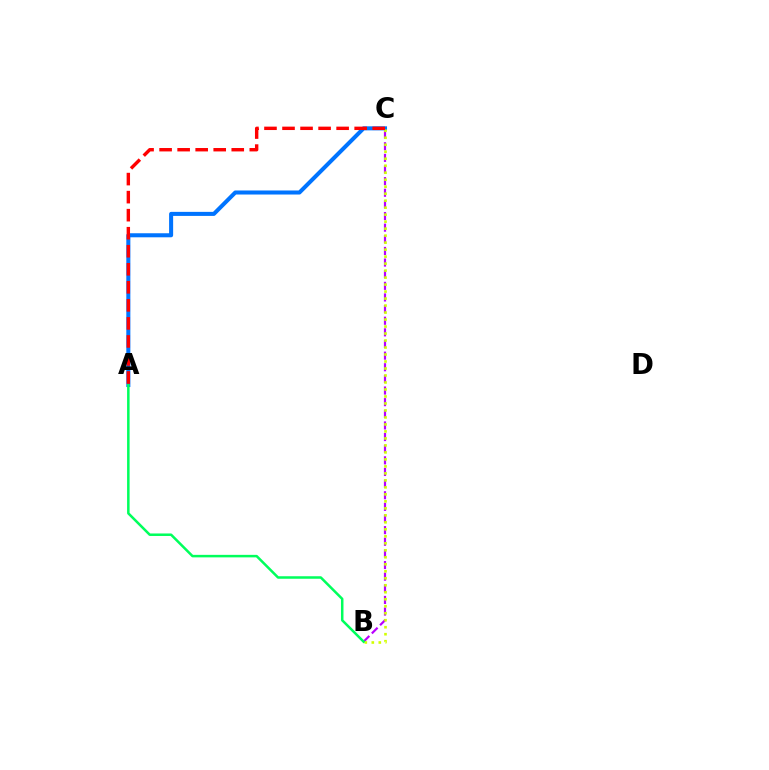{('B', 'C'): [{'color': '#b900ff', 'line_style': 'dashed', 'thickness': 1.58}, {'color': '#d1ff00', 'line_style': 'dotted', 'thickness': 1.9}], ('A', 'C'): [{'color': '#0074ff', 'line_style': 'solid', 'thickness': 2.91}, {'color': '#ff0000', 'line_style': 'dashed', 'thickness': 2.45}], ('A', 'B'): [{'color': '#00ff5c', 'line_style': 'solid', 'thickness': 1.81}]}